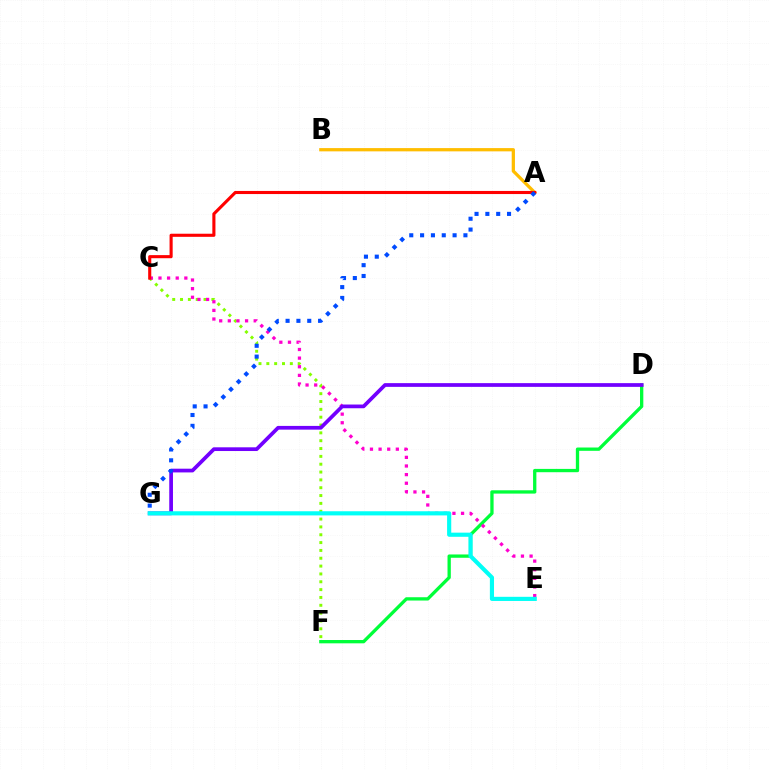{('C', 'F'): [{'color': '#84ff00', 'line_style': 'dotted', 'thickness': 2.13}], ('D', 'F'): [{'color': '#00ff39', 'line_style': 'solid', 'thickness': 2.38}], ('C', 'E'): [{'color': '#ff00cf', 'line_style': 'dotted', 'thickness': 2.34}], ('A', 'B'): [{'color': '#ffbd00', 'line_style': 'solid', 'thickness': 2.35}], ('A', 'C'): [{'color': '#ff0000', 'line_style': 'solid', 'thickness': 2.23}], ('D', 'G'): [{'color': '#7200ff', 'line_style': 'solid', 'thickness': 2.68}], ('A', 'G'): [{'color': '#004bff', 'line_style': 'dotted', 'thickness': 2.94}], ('E', 'G'): [{'color': '#00fff6', 'line_style': 'solid', 'thickness': 2.98}]}